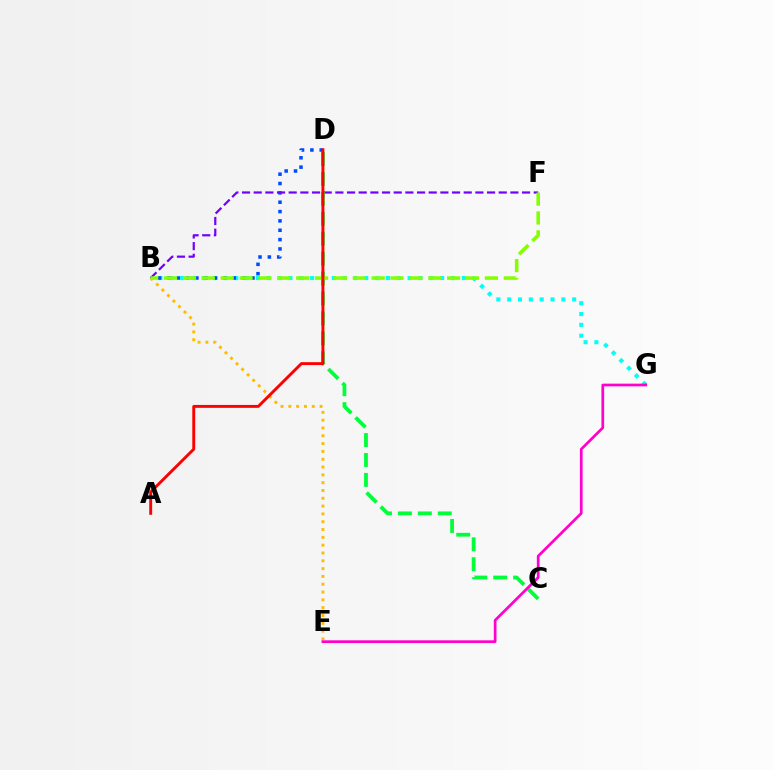{('B', 'G'): [{'color': '#00fff6', 'line_style': 'dotted', 'thickness': 2.94}], ('B', 'D'): [{'color': '#004bff', 'line_style': 'dotted', 'thickness': 2.54}], ('B', 'E'): [{'color': '#ffbd00', 'line_style': 'dotted', 'thickness': 2.12}], ('B', 'F'): [{'color': '#7200ff', 'line_style': 'dashed', 'thickness': 1.59}, {'color': '#84ff00', 'line_style': 'dashed', 'thickness': 2.56}], ('C', 'D'): [{'color': '#00ff39', 'line_style': 'dashed', 'thickness': 2.71}], ('A', 'D'): [{'color': '#ff0000', 'line_style': 'solid', 'thickness': 2.1}], ('E', 'G'): [{'color': '#ff00cf', 'line_style': 'solid', 'thickness': 1.95}]}